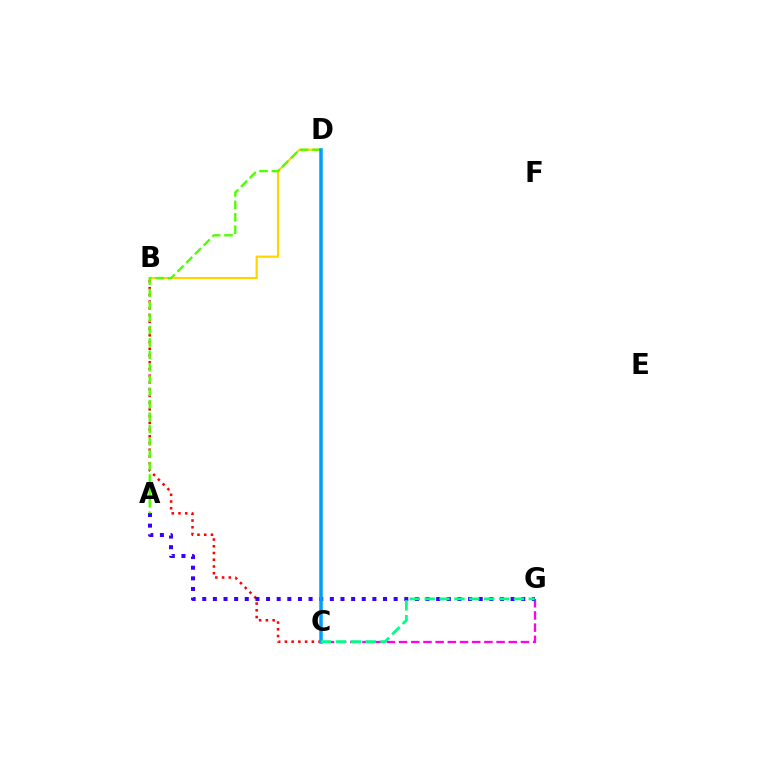{('B', 'C'): [{'color': '#ff0000', 'line_style': 'dotted', 'thickness': 1.83}], ('C', 'G'): [{'color': '#ff00ed', 'line_style': 'dashed', 'thickness': 1.66}, {'color': '#00ff86', 'line_style': 'dashed', 'thickness': 2.02}], ('A', 'G'): [{'color': '#3700ff', 'line_style': 'dotted', 'thickness': 2.89}], ('B', 'D'): [{'color': '#ffd500', 'line_style': 'solid', 'thickness': 1.57}], ('A', 'D'): [{'color': '#4fff00', 'line_style': 'dashed', 'thickness': 1.68}], ('C', 'D'): [{'color': '#009eff', 'line_style': 'solid', 'thickness': 2.52}]}